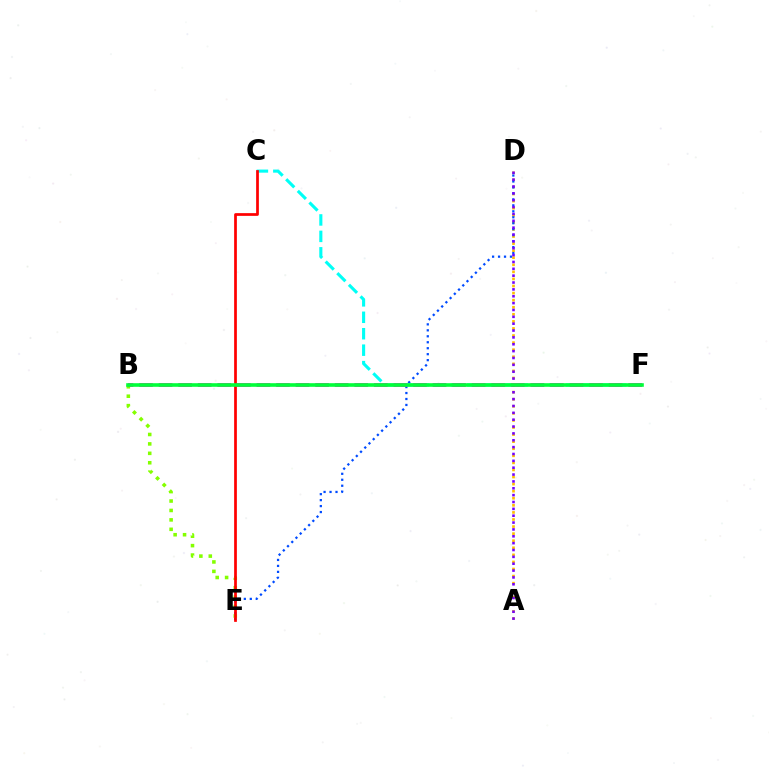{('A', 'D'): [{'color': '#ffbd00', 'line_style': 'dotted', 'thickness': 1.92}, {'color': '#7200ff', 'line_style': 'dotted', 'thickness': 1.86}], ('D', 'E'): [{'color': '#004bff', 'line_style': 'dotted', 'thickness': 1.62}], ('C', 'F'): [{'color': '#00fff6', 'line_style': 'dashed', 'thickness': 2.23}], ('B', 'E'): [{'color': '#84ff00', 'line_style': 'dotted', 'thickness': 2.56}], ('C', 'E'): [{'color': '#ff0000', 'line_style': 'solid', 'thickness': 1.96}], ('B', 'F'): [{'color': '#ff00cf', 'line_style': 'dashed', 'thickness': 2.66}, {'color': '#00ff39', 'line_style': 'solid', 'thickness': 2.6}]}